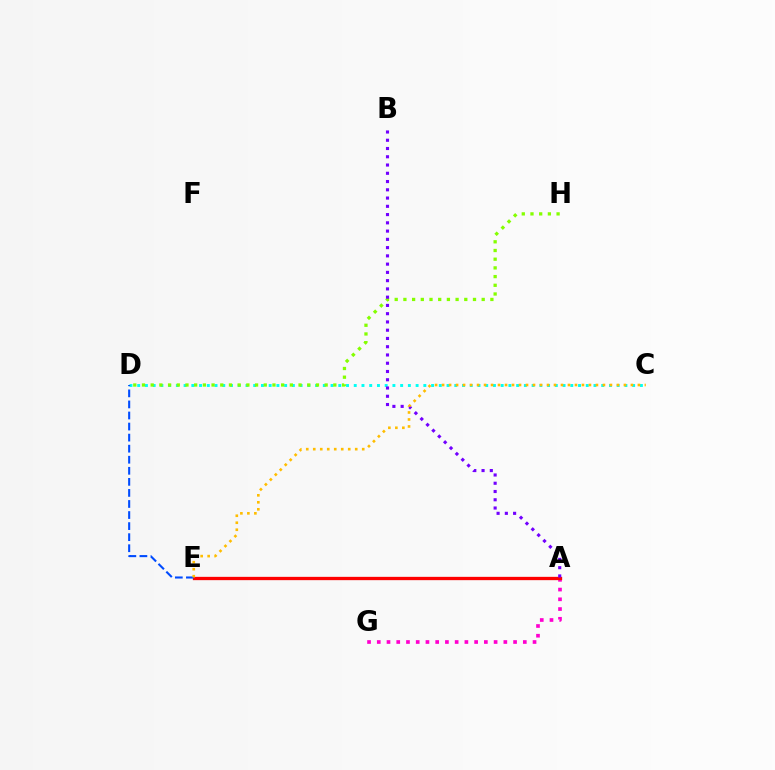{('A', 'G'): [{'color': '#ff00cf', 'line_style': 'dotted', 'thickness': 2.65}], ('C', 'D'): [{'color': '#00fff6', 'line_style': 'dotted', 'thickness': 2.1}], ('A', 'E'): [{'color': '#00ff39', 'line_style': 'dashed', 'thickness': 2.14}, {'color': '#ff0000', 'line_style': 'solid', 'thickness': 2.38}], ('D', 'H'): [{'color': '#84ff00', 'line_style': 'dotted', 'thickness': 2.36}], ('D', 'E'): [{'color': '#004bff', 'line_style': 'dashed', 'thickness': 1.5}], ('A', 'B'): [{'color': '#7200ff', 'line_style': 'dotted', 'thickness': 2.24}], ('C', 'E'): [{'color': '#ffbd00', 'line_style': 'dotted', 'thickness': 1.9}]}